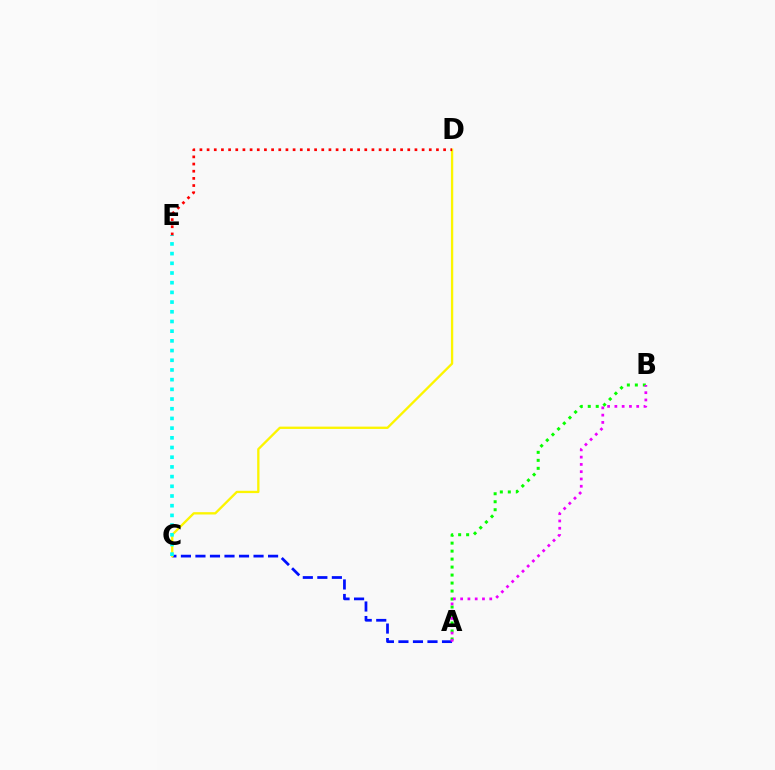{('A', 'C'): [{'color': '#0010ff', 'line_style': 'dashed', 'thickness': 1.97}], ('C', 'D'): [{'color': '#fcf500', 'line_style': 'solid', 'thickness': 1.68}], ('C', 'E'): [{'color': '#00fff6', 'line_style': 'dotted', 'thickness': 2.63}], ('D', 'E'): [{'color': '#ff0000', 'line_style': 'dotted', 'thickness': 1.95}], ('A', 'B'): [{'color': '#08ff00', 'line_style': 'dotted', 'thickness': 2.17}, {'color': '#ee00ff', 'line_style': 'dotted', 'thickness': 1.98}]}